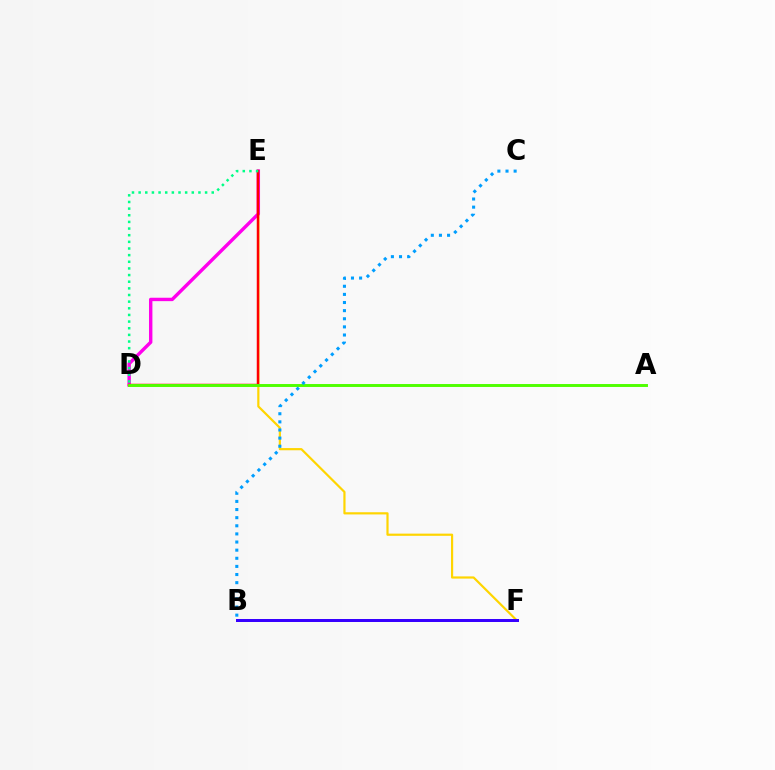{('E', 'F'): [{'color': '#ffd500', 'line_style': 'solid', 'thickness': 1.58}], ('D', 'E'): [{'color': '#ff00ed', 'line_style': 'solid', 'thickness': 2.45}, {'color': '#ff0000', 'line_style': 'solid', 'thickness': 1.78}, {'color': '#00ff86', 'line_style': 'dotted', 'thickness': 1.81}], ('A', 'D'): [{'color': '#4fff00', 'line_style': 'solid', 'thickness': 2.11}], ('B', 'F'): [{'color': '#3700ff', 'line_style': 'solid', 'thickness': 2.16}], ('B', 'C'): [{'color': '#009eff', 'line_style': 'dotted', 'thickness': 2.21}]}